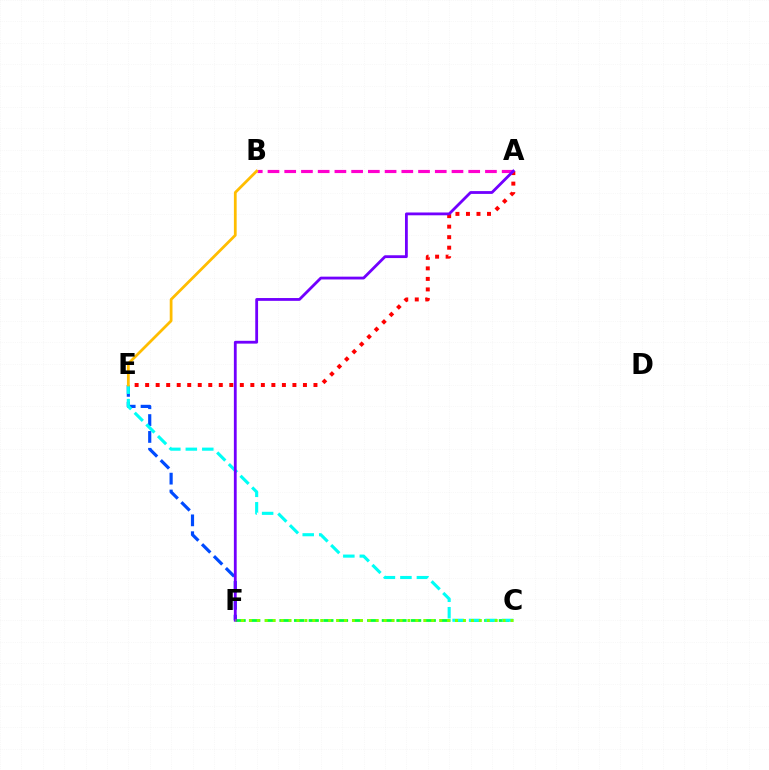{('A', 'E'): [{'color': '#ff0000', 'line_style': 'dotted', 'thickness': 2.86}], ('E', 'F'): [{'color': '#004bff', 'line_style': 'dashed', 'thickness': 2.29}], ('A', 'B'): [{'color': '#ff00cf', 'line_style': 'dashed', 'thickness': 2.27}], ('C', 'F'): [{'color': '#00ff39', 'line_style': 'dashed', 'thickness': 1.99}, {'color': '#84ff00', 'line_style': 'dotted', 'thickness': 2.15}], ('C', 'E'): [{'color': '#00fff6', 'line_style': 'dashed', 'thickness': 2.24}], ('A', 'F'): [{'color': '#7200ff', 'line_style': 'solid', 'thickness': 2.02}], ('B', 'E'): [{'color': '#ffbd00', 'line_style': 'solid', 'thickness': 1.99}]}